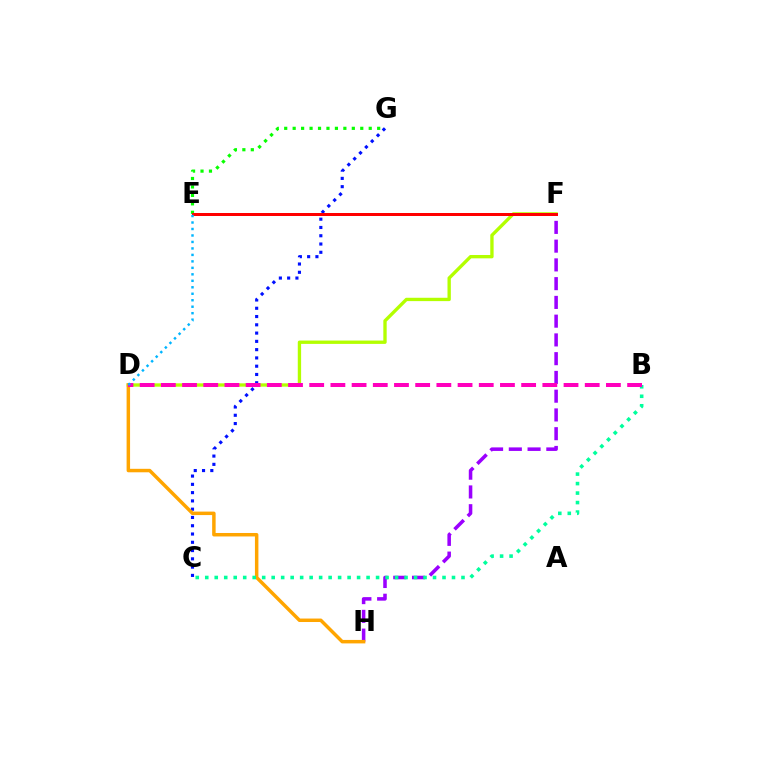{('D', 'F'): [{'color': '#b3ff00', 'line_style': 'solid', 'thickness': 2.41}], ('F', 'H'): [{'color': '#9b00ff', 'line_style': 'dashed', 'thickness': 2.55}], ('E', 'G'): [{'color': '#08ff00', 'line_style': 'dotted', 'thickness': 2.3}], ('C', 'G'): [{'color': '#0010ff', 'line_style': 'dotted', 'thickness': 2.25}], ('D', 'H'): [{'color': '#ffa500', 'line_style': 'solid', 'thickness': 2.5}], ('B', 'C'): [{'color': '#00ff9d', 'line_style': 'dotted', 'thickness': 2.58}], ('E', 'F'): [{'color': '#ff0000', 'line_style': 'solid', 'thickness': 2.15}], ('B', 'D'): [{'color': '#ff00bd', 'line_style': 'dashed', 'thickness': 2.88}], ('D', 'E'): [{'color': '#00b5ff', 'line_style': 'dotted', 'thickness': 1.76}]}